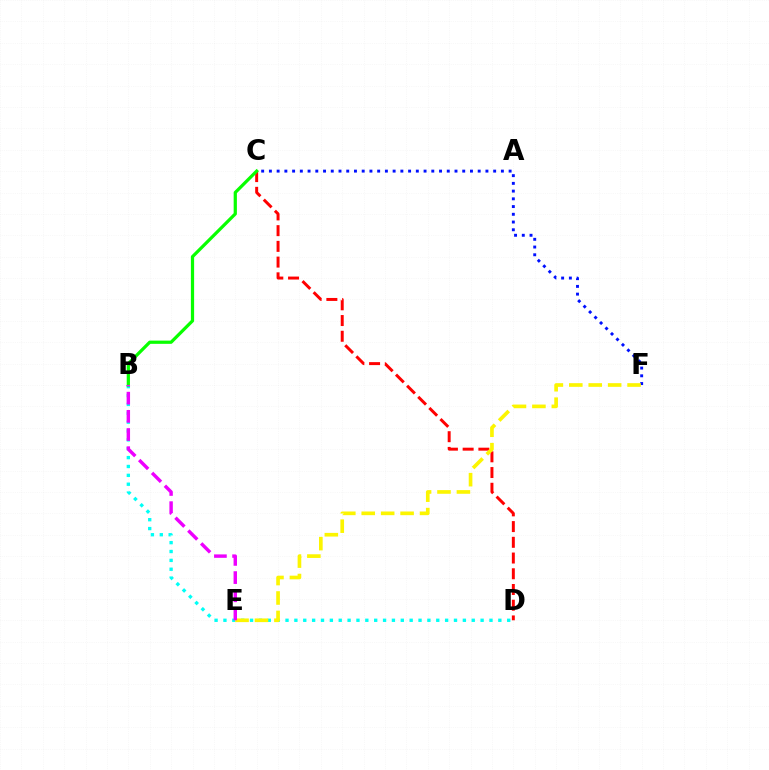{('C', 'F'): [{'color': '#0010ff', 'line_style': 'dotted', 'thickness': 2.1}], ('C', 'D'): [{'color': '#ff0000', 'line_style': 'dashed', 'thickness': 2.14}], ('B', 'D'): [{'color': '#00fff6', 'line_style': 'dotted', 'thickness': 2.41}], ('E', 'F'): [{'color': '#fcf500', 'line_style': 'dashed', 'thickness': 2.64}], ('B', 'C'): [{'color': '#08ff00', 'line_style': 'solid', 'thickness': 2.33}], ('B', 'E'): [{'color': '#ee00ff', 'line_style': 'dashed', 'thickness': 2.47}]}